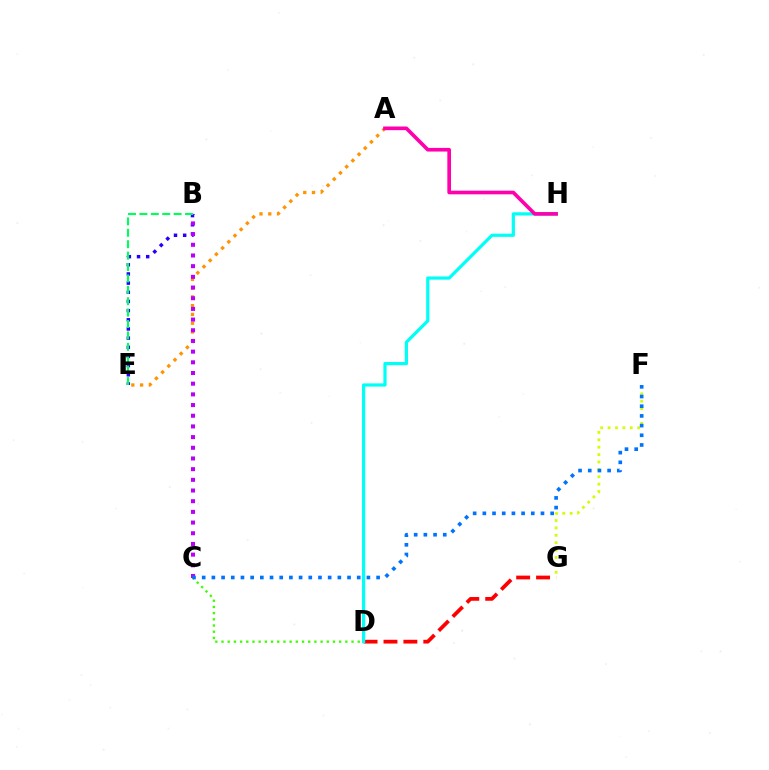{('F', 'G'): [{'color': '#d1ff00', 'line_style': 'dotted', 'thickness': 2.01}], ('C', 'D'): [{'color': '#3dff00', 'line_style': 'dotted', 'thickness': 1.68}], ('B', 'E'): [{'color': '#2500ff', 'line_style': 'dotted', 'thickness': 2.49}, {'color': '#00ff5c', 'line_style': 'dashed', 'thickness': 1.55}], ('A', 'E'): [{'color': '#ff9400', 'line_style': 'dotted', 'thickness': 2.38}], ('D', 'G'): [{'color': '#ff0000', 'line_style': 'dashed', 'thickness': 2.7}], ('B', 'C'): [{'color': '#b900ff', 'line_style': 'dotted', 'thickness': 2.9}], ('D', 'H'): [{'color': '#00fff6', 'line_style': 'solid', 'thickness': 2.31}], ('C', 'F'): [{'color': '#0074ff', 'line_style': 'dotted', 'thickness': 2.63}], ('A', 'H'): [{'color': '#ff00ac', 'line_style': 'solid', 'thickness': 2.63}]}